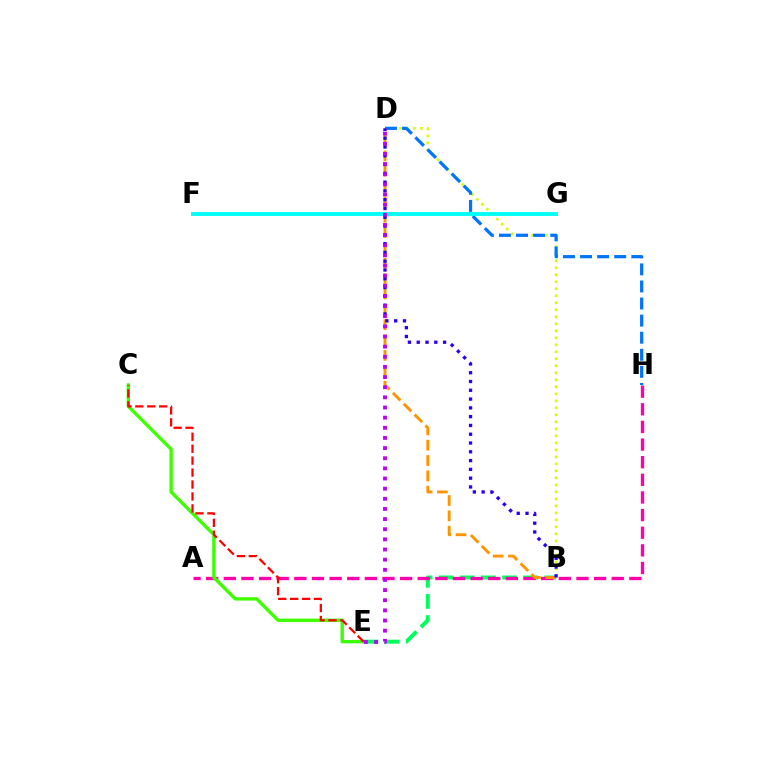{('B', 'D'): [{'color': '#d1ff00', 'line_style': 'dotted', 'thickness': 1.9}, {'color': '#ff9400', 'line_style': 'dashed', 'thickness': 2.09}, {'color': '#2500ff', 'line_style': 'dotted', 'thickness': 2.39}], ('B', 'E'): [{'color': '#00ff5c', 'line_style': 'dashed', 'thickness': 2.87}], ('A', 'H'): [{'color': '#ff00ac', 'line_style': 'dashed', 'thickness': 2.4}], ('C', 'E'): [{'color': '#3dff00', 'line_style': 'solid', 'thickness': 2.41}, {'color': '#ff0000', 'line_style': 'dashed', 'thickness': 1.62}], ('D', 'H'): [{'color': '#0074ff', 'line_style': 'dashed', 'thickness': 2.32}], ('F', 'G'): [{'color': '#00fff6', 'line_style': 'solid', 'thickness': 2.77}], ('D', 'E'): [{'color': '#b900ff', 'line_style': 'dotted', 'thickness': 2.76}]}